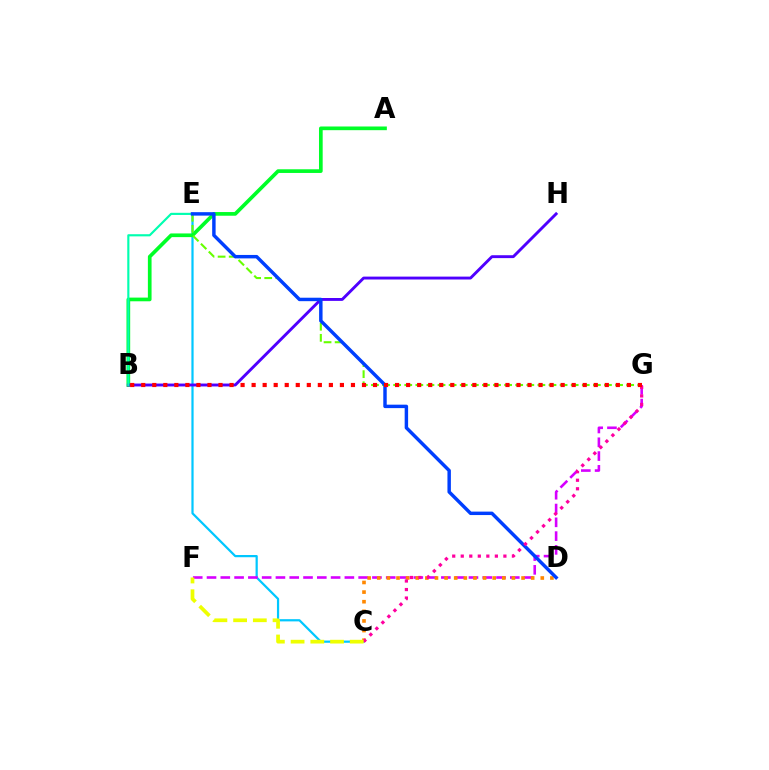{('C', 'E'): [{'color': '#00c7ff', 'line_style': 'solid', 'thickness': 1.6}], ('A', 'B'): [{'color': '#00ff27', 'line_style': 'solid', 'thickness': 2.65}], ('F', 'G'): [{'color': '#d600ff', 'line_style': 'dashed', 'thickness': 1.87}], ('E', 'G'): [{'color': '#66ff00', 'line_style': 'dashed', 'thickness': 1.51}], ('B', 'H'): [{'color': '#4f00ff', 'line_style': 'solid', 'thickness': 2.08}], ('C', 'D'): [{'color': '#ff8800', 'line_style': 'dotted', 'thickness': 2.61}], ('B', 'E'): [{'color': '#00ffaf', 'line_style': 'solid', 'thickness': 1.55}], ('D', 'E'): [{'color': '#003fff', 'line_style': 'solid', 'thickness': 2.48}], ('C', 'G'): [{'color': '#ff00a0', 'line_style': 'dotted', 'thickness': 2.32}], ('B', 'G'): [{'color': '#ff0000', 'line_style': 'dotted', 'thickness': 3.0}], ('C', 'F'): [{'color': '#eeff00', 'line_style': 'dashed', 'thickness': 2.68}]}